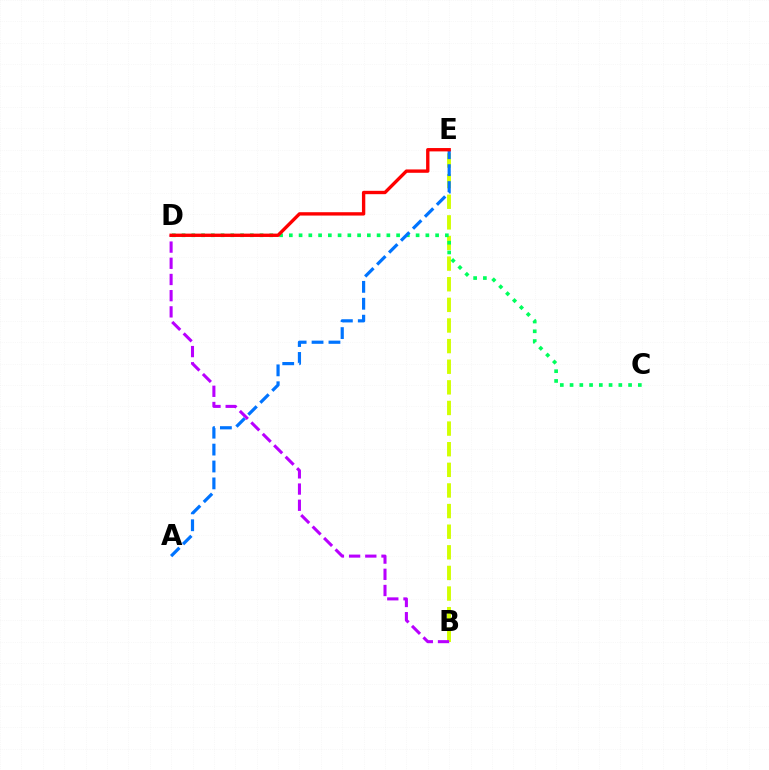{('B', 'E'): [{'color': '#d1ff00', 'line_style': 'dashed', 'thickness': 2.8}], ('C', 'D'): [{'color': '#00ff5c', 'line_style': 'dotted', 'thickness': 2.65}], ('A', 'E'): [{'color': '#0074ff', 'line_style': 'dashed', 'thickness': 2.3}], ('B', 'D'): [{'color': '#b900ff', 'line_style': 'dashed', 'thickness': 2.2}], ('D', 'E'): [{'color': '#ff0000', 'line_style': 'solid', 'thickness': 2.42}]}